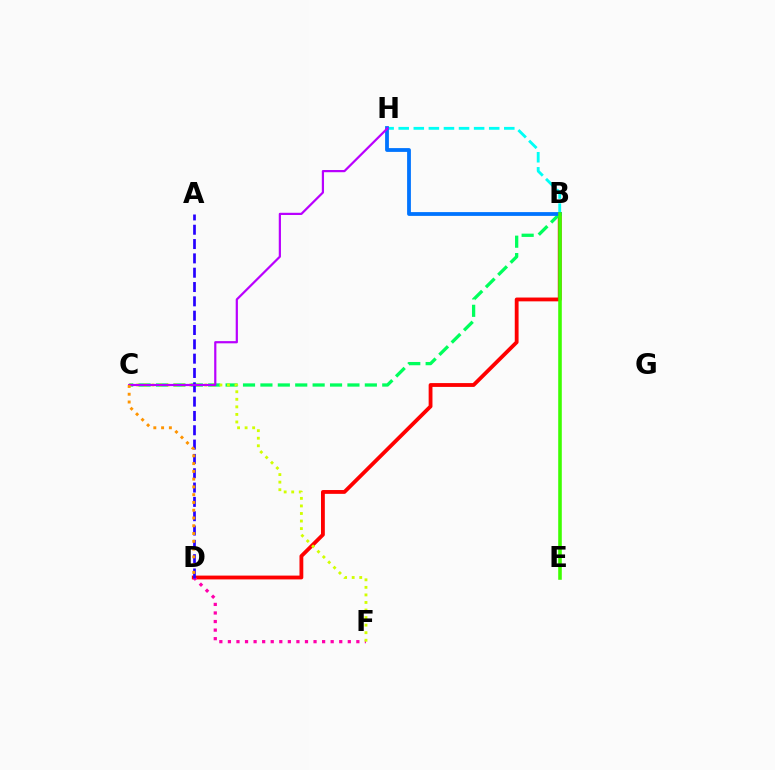{('B', 'D'): [{'color': '#ff0000', 'line_style': 'solid', 'thickness': 2.75}], ('B', 'H'): [{'color': '#00fff6', 'line_style': 'dashed', 'thickness': 2.05}, {'color': '#0074ff', 'line_style': 'solid', 'thickness': 2.74}], ('D', 'F'): [{'color': '#ff00ac', 'line_style': 'dotted', 'thickness': 2.33}], ('B', 'C'): [{'color': '#00ff5c', 'line_style': 'dashed', 'thickness': 2.36}], ('C', 'F'): [{'color': '#d1ff00', 'line_style': 'dotted', 'thickness': 2.05}], ('A', 'D'): [{'color': '#2500ff', 'line_style': 'dashed', 'thickness': 1.95}], ('C', 'H'): [{'color': '#b900ff', 'line_style': 'solid', 'thickness': 1.59}], ('B', 'E'): [{'color': '#3dff00', 'line_style': 'solid', 'thickness': 2.57}], ('C', 'D'): [{'color': '#ff9400', 'line_style': 'dotted', 'thickness': 2.11}]}